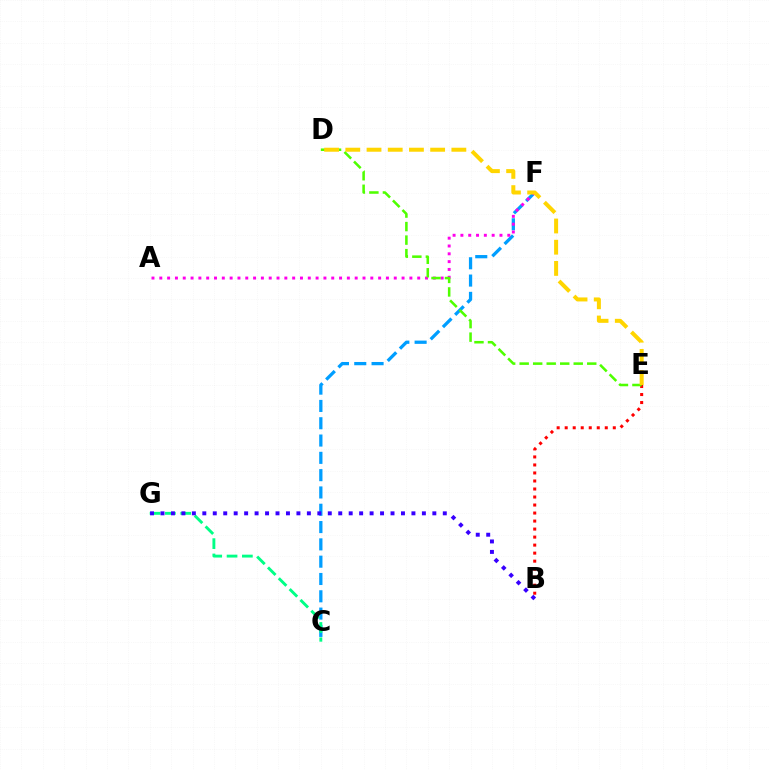{('C', 'F'): [{'color': '#009eff', 'line_style': 'dashed', 'thickness': 2.35}], ('B', 'E'): [{'color': '#ff0000', 'line_style': 'dotted', 'thickness': 2.18}], ('A', 'F'): [{'color': '#ff00ed', 'line_style': 'dotted', 'thickness': 2.12}], ('C', 'G'): [{'color': '#00ff86', 'line_style': 'dashed', 'thickness': 2.08}], ('B', 'G'): [{'color': '#3700ff', 'line_style': 'dotted', 'thickness': 2.84}], ('D', 'E'): [{'color': '#4fff00', 'line_style': 'dashed', 'thickness': 1.84}, {'color': '#ffd500', 'line_style': 'dashed', 'thickness': 2.88}]}